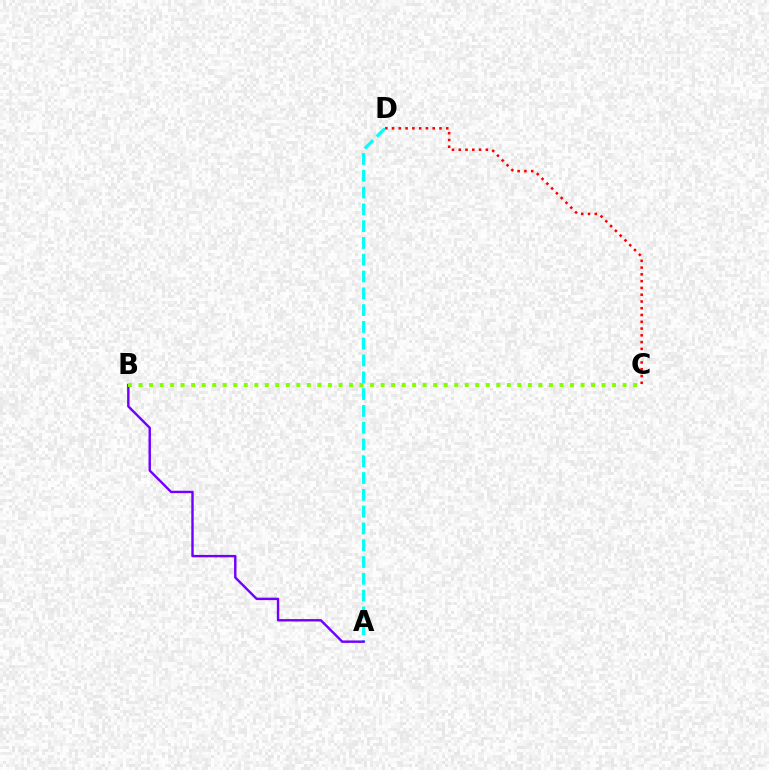{('C', 'D'): [{'color': '#ff0000', 'line_style': 'dotted', 'thickness': 1.84}], ('A', 'D'): [{'color': '#00fff6', 'line_style': 'dashed', 'thickness': 2.28}], ('A', 'B'): [{'color': '#7200ff', 'line_style': 'solid', 'thickness': 1.74}], ('B', 'C'): [{'color': '#84ff00', 'line_style': 'dotted', 'thickness': 2.86}]}